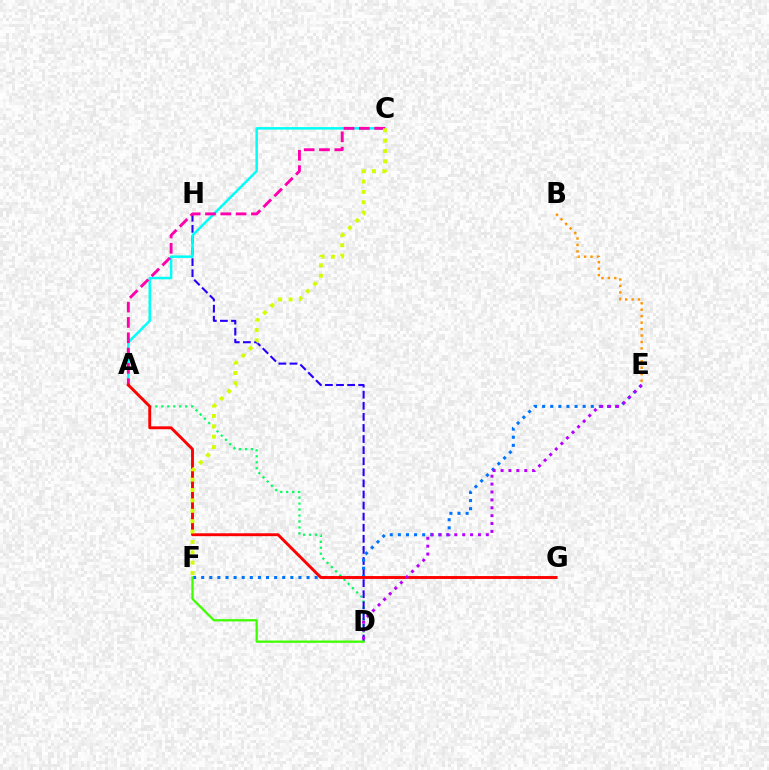{('A', 'D'): [{'color': '#00ff5c', 'line_style': 'dotted', 'thickness': 1.62}], ('D', 'H'): [{'color': '#2500ff', 'line_style': 'dashed', 'thickness': 1.51}], ('A', 'C'): [{'color': '#00fff6', 'line_style': 'solid', 'thickness': 1.79}, {'color': '#ff00ac', 'line_style': 'dashed', 'thickness': 2.08}], ('E', 'F'): [{'color': '#0074ff', 'line_style': 'dotted', 'thickness': 2.2}], ('A', 'G'): [{'color': '#ff0000', 'line_style': 'solid', 'thickness': 2.08}], ('D', 'F'): [{'color': '#3dff00', 'line_style': 'solid', 'thickness': 1.63}], ('B', 'E'): [{'color': '#ff9400', 'line_style': 'dotted', 'thickness': 1.75}], ('D', 'E'): [{'color': '#b900ff', 'line_style': 'dotted', 'thickness': 2.14}], ('C', 'F'): [{'color': '#d1ff00', 'line_style': 'dotted', 'thickness': 2.82}]}